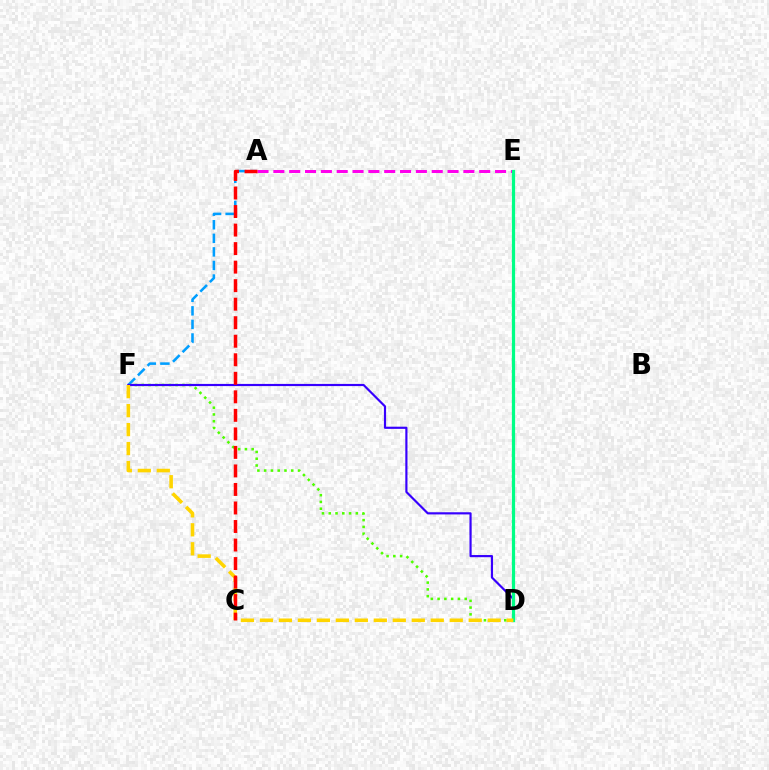{('D', 'F'): [{'color': '#4fff00', 'line_style': 'dotted', 'thickness': 1.84}, {'color': '#3700ff', 'line_style': 'solid', 'thickness': 1.56}, {'color': '#ffd500', 'line_style': 'dashed', 'thickness': 2.58}], ('A', 'E'): [{'color': '#ff00ed', 'line_style': 'dashed', 'thickness': 2.15}], ('A', 'F'): [{'color': '#009eff', 'line_style': 'dashed', 'thickness': 1.84}], ('D', 'E'): [{'color': '#00ff86', 'line_style': 'solid', 'thickness': 2.32}], ('A', 'C'): [{'color': '#ff0000', 'line_style': 'dashed', 'thickness': 2.52}]}